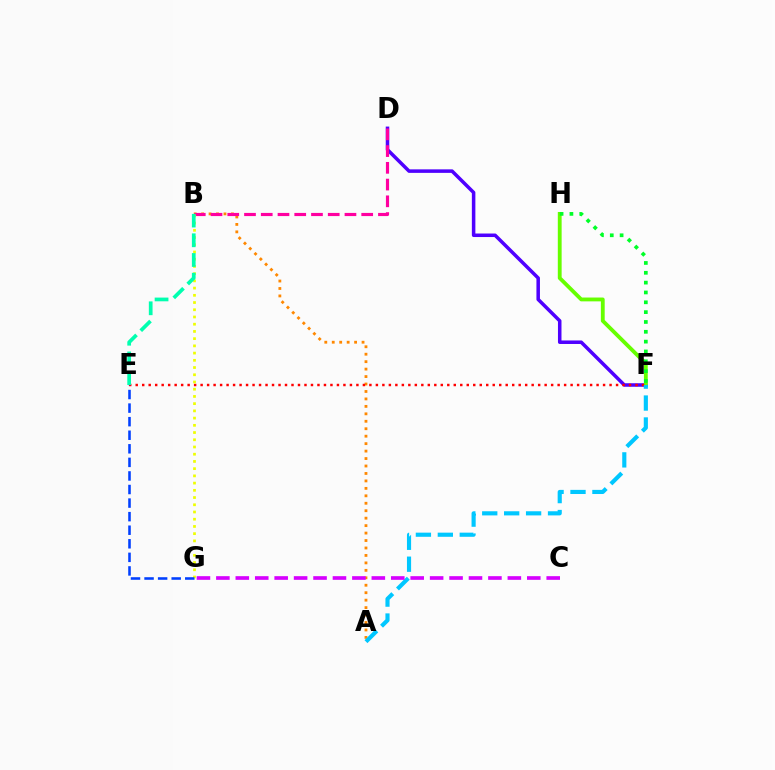{('A', 'B'): [{'color': '#ff8800', 'line_style': 'dotted', 'thickness': 2.02}], ('D', 'F'): [{'color': '#4f00ff', 'line_style': 'solid', 'thickness': 2.53}], ('F', 'H'): [{'color': '#66ff00', 'line_style': 'solid', 'thickness': 2.76}, {'color': '#00ff27', 'line_style': 'dotted', 'thickness': 2.67}], ('B', 'D'): [{'color': '#ff00a0', 'line_style': 'dashed', 'thickness': 2.27}], ('E', 'F'): [{'color': '#ff0000', 'line_style': 'dotted', 'thickness': 1.76}], ('A', 'F'): [{'color': '#00c7ff', 'line_style': 'dashed', 'thickness': 2.98}], ('B', 'G'): [{'color': '#eeff00', 'line_style': 'dotted', 'thickness': 1.96}], ('E', 'G'): [{'color': '#003fff', 'line_style': 'dashed', 'thickness': 1.84}], ('B', 'E'): [{'color': '#00ffaf', 'line_style': 'dashed', 'thickness': 2.68}], ('C', 'G'): [{'color': '#d600ff', 'line_style': 'dashed', 'thickness': 2.64}]}